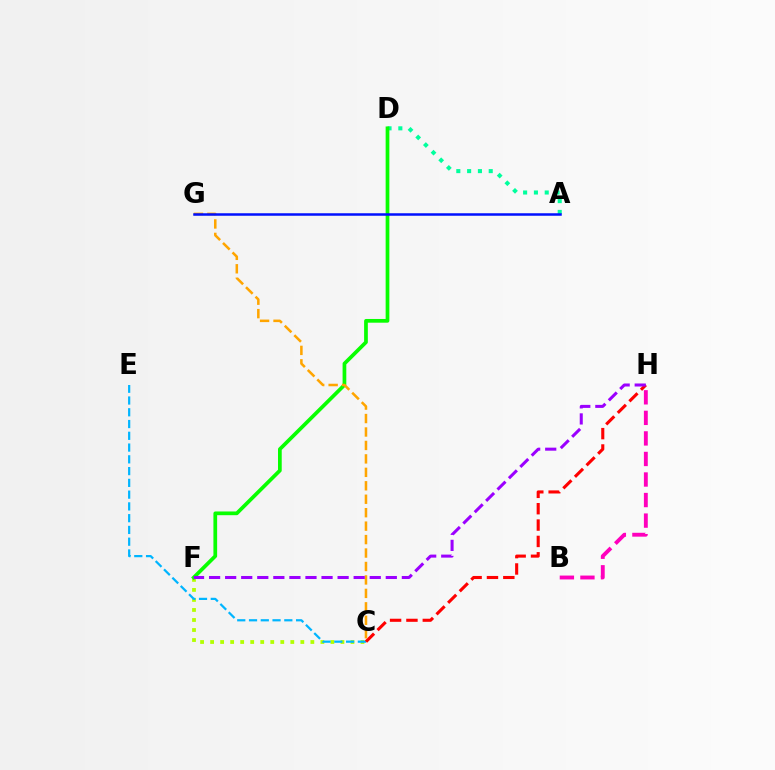{('A', 'D'): [{'color': '#00ff9d', 'line_style': 'dotted', 'thickness': 2.94}], ('B', 'H'): [{'color': '#ff00bd', 'line_style': 'dashed', 'thickness': 2.79}], ('C', 'F'): [{'color': '#b3ff00', 'line_style': 'dotted', 'thickness': 2.72}], ('C', 'E'): [{'color': '#00b5ff', 'line_style': 'dashed', 'thickness': 1.6}], ('D', 'F'): [{'color': '#08ff00', 'line_style': 'solid', 'thickness': 2.68}], ('C', 'H'): [{'color': '#ff0000', 'line_style': 'dashed', 'thickness': 2.22}], ('C', 'G'): [{'color': '#ffa500', 'line_style': 'dashed', 'thickness': 1.83}], ('F', 'H'): [{'color': '#9b00ff', 'line_style': 'dashed', 'thickness': 2.18}], ('A', 'G'): [{'color': '#0010ff', 'line_style': 'solid', 'thickness': 1.8}]}